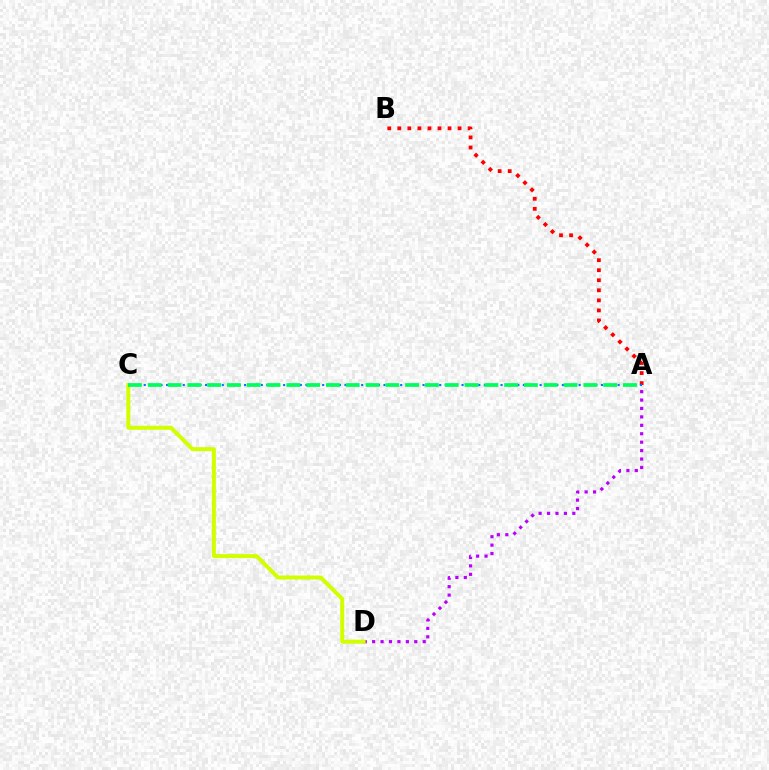{('A', 'B'): [{'color': '#ff0000', 'line_style': 'dotted', 'thickness': 2.73}], ('A', 'C'): [{'color': '#0074ff', 'line_style': 'dotted', 'thickness': 1.51}, {'color': '#00ff5c', 'line_style': 'dashed', 'thickness': 2.69}], ('A', 'D'): [{'color': '#b900ff', 'line_style': 'dotted', 'thickness': 2.29}], ('C', 'D'): [{'color': '#d1ff00', 'line_style': 'solid', 'thickness': 2.88}]}